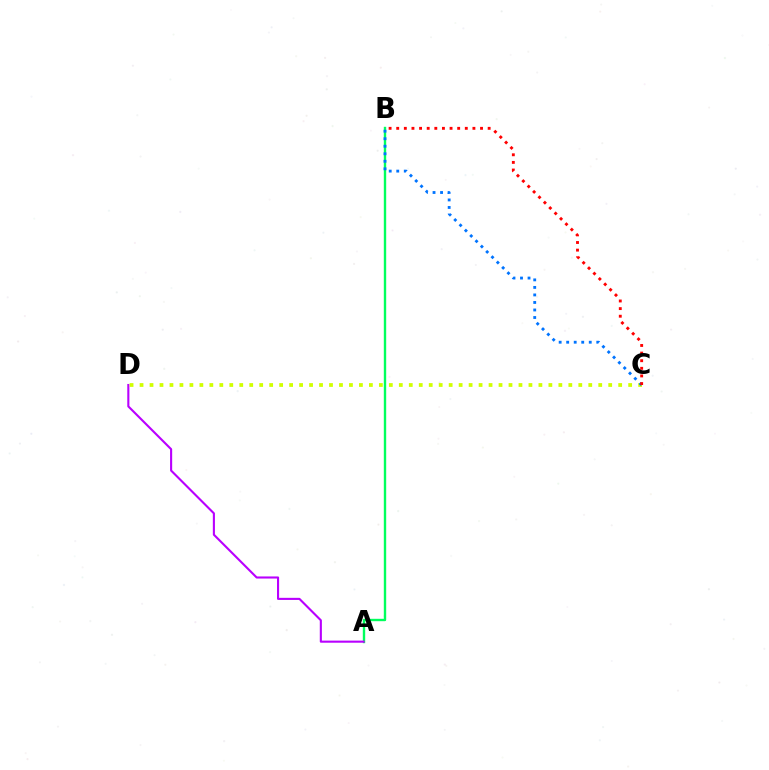{('A', 'B'): [{'color': '#00ff5c', 'line_style': 'solid', 'thickness': 1.72}], ('A', 'D'): [{'color': '#b900ff', 'line_style': 'solid', 'thickness': 1.52}], ('C', 'D'): [{'color': '#d1ff00', 'line_style': 'dotted', 'thickness': 2.71}], ('B', 'C'): [{'color': '#0074ff', 'line_style': 'dotted', 'thickness': 2.04}, {'color': '#ff0000', 'line_style': 'dotted', 'thickness': 2.07}]}